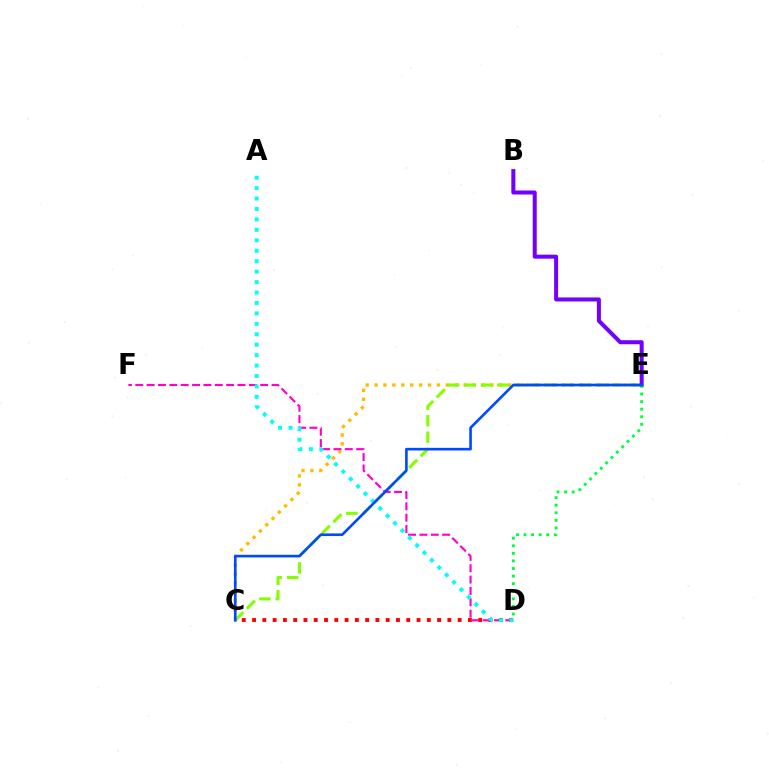{('C', 'E'): [{'color': '#ffbd00', 'line_style': 'dotted', 'thickness': 2.42}, {'color': '#84ff00', 'line_style': 'dashed', 'thickness': 2.22}, {'color': '#004bff', 'line_style': 'solid', 'thickness': 1.9}], ('C', 'D'): [{'color': '#ff0000', 'line_style': 'dotted', 'thickness': 2.79}], ('D', 'F'): [{'color': '#ff00cf', 'line_style': 'dashed', 'thickness': 1.54}], ('B', 'E'): [{'color': '#7200ff', 'line_style': 'solid', 'thickness': 2.89}], ('A', 'D'): [{'color': '#00fff6', 'line_style': 'dotted', 'thickness': 2.84}], ('D', 'E'): [{'color': '#00ff39', 'line_style': 'dotted', 'thickness': 2.06}]}